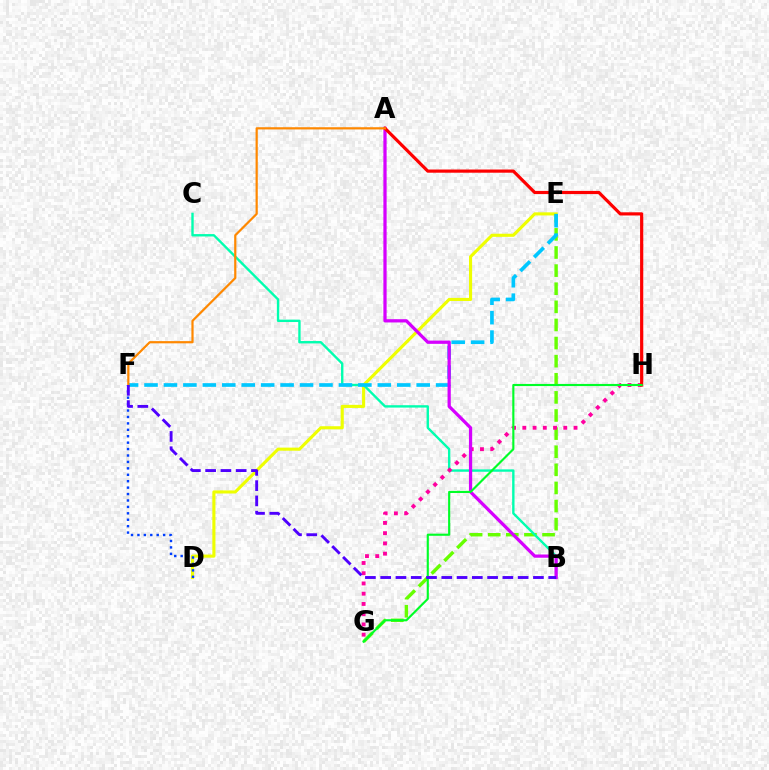{('D', 'E'): [{'color': '#eeff00', 'line_style': 'solid', 'thickness': 2.24}], ('E', 'G'): [{'color': '#66ff00', 'line_style': 'dashed', 'thickness': 2.46}], ('D', 'F'): [{'color': '#003fff', 'line_style': 'dotted', 'thickness': 1.75}], ('B', 'C'): [{'color': '#00ffaf', 'line_style': 'solid', 'thickness': 1.71}], ('G', 'H'): [{'color': '#ff00a0', 'line_style': 'dotted', 'thickness': 2.78}, {'color': '#00ff27', 'line_style': 'solid', 'thickness': 1.53}], ('E', 'F'): [{'color': '#00c7ff', 'line_style': 'dashed', 'thickness': 2.64}], ('A', 'B'): [{'color': '#d600ff', 'line_style': 'solid', 'thickness': 2.33}], ('A', 'H'): [{'color': '#ff0000', 'line_style': 'solid', 'thickness': 2.29}], ('A', 'F'): [{'color': '#ff8800', 'line_style': 'solid', 'thickness': 1.59}], ('B', 'F'): [{'color': '#4f00ff', 'line_style': 'dashed', 'thickness': 2.08}]}